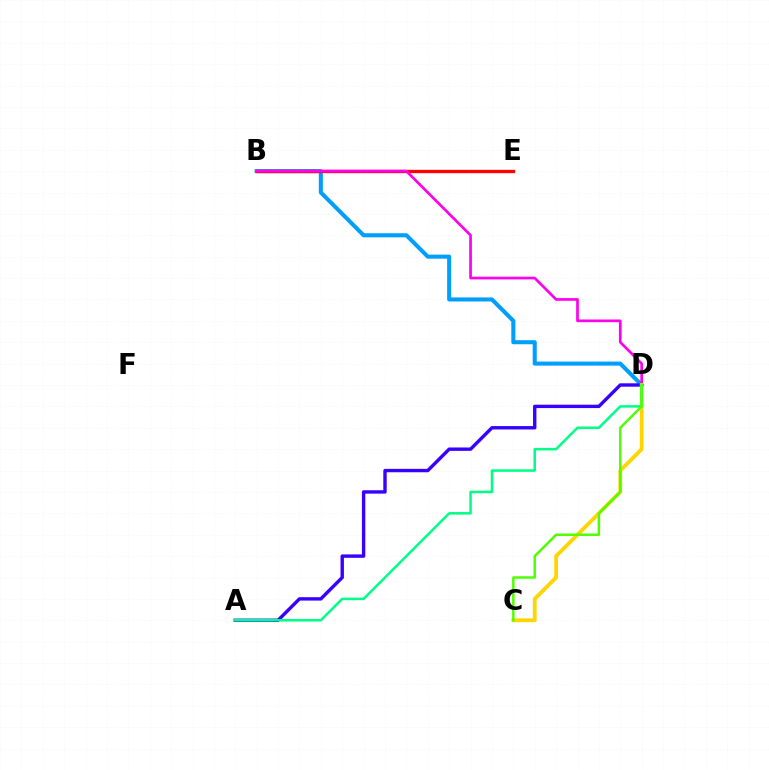{('B', 'D'): [{'color': '#009eff', 'line_style': 'solid', 'thickness': 2.92}, {'color': '#ff00ed', 'line_style': 'solid', 'thickness': 1.94}], ('A', 'D'): [{'color': '#3700ff', 'line_style': 'solid', 'thickness': 2.44}, {'color': '#00ff86', 'line_style': 'solid', 'thickness': 1.82}], ('B', 'E'): [{'color': '#ff0000', 'line_style': 'solid', 'thickness': 2.4}], ('C', 'D'): [{'color': '#ffd500', 'line_style': 'solid', 'thickness': 2.74}, {'color': '#4fff00', 'line_style': 'solid', 'thickness': 1.78}]}